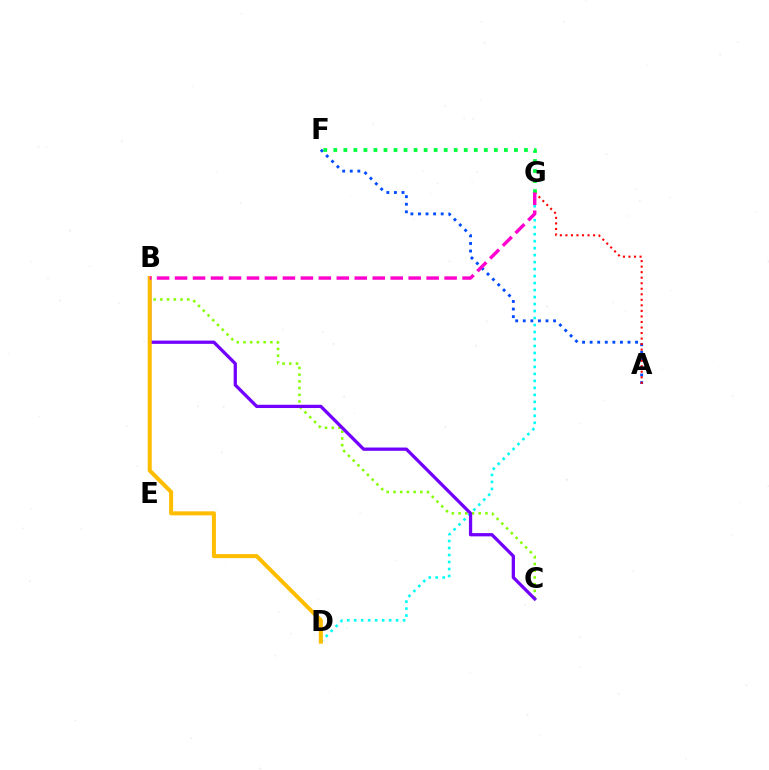{('D', 'G'): [{'color': '#00fff6', 'line_style': 'dotted', 'thickness': 1.9}], ('A', 'F'): [{'color': '#004bff', 'line_style': 'dotted', 'thickness': 2.06}], ('B', 'C'): [{'color': '#84ff00', 'line_style': 'dotted', 'thickness': 1.83}, {'color': '#7200ff', 'line_style': 'solid', 'thickness': 2.35}], ('A', 'G'): [{'color': '#ff0000', 'line_style': 'dotted', 'thickness': 1.5}], ('F', 'G'): [{'color': '#00ff39', 'line_style': 'dotted', 'thickness': 2.73}], ('B', 'D'): [{'color': '#ffbd00', 'line_style': 'solid', 'thickness': 2.9}], ('B', 'G'): [{'color': '#ff00cf', 'line_style': 'dashed', 'thickness': 2.44}]}